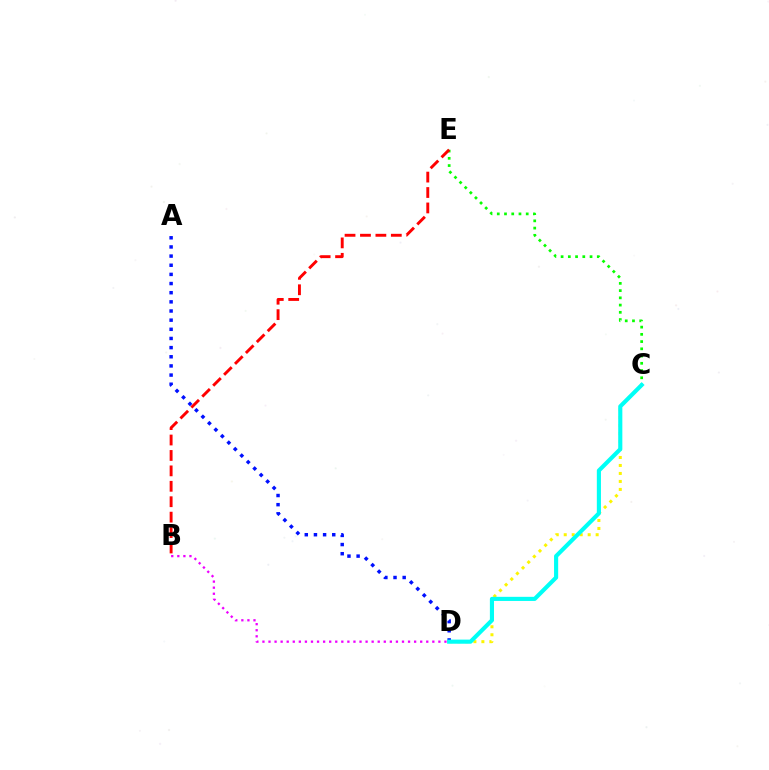{('C', 'E'): [{'color': '#08ff00', 'line_style': 'dotted', 'thickness': 1.97}], ('C', 'D'): [{'color': '#fcf500', 'line_style': 'dotted', 'thickness': 2.17}, {'color': '#00fff6', 'line_style': 'solid', 'thickness': 2.97}], ('A', 'D'): [{'color': '#0010ff', 'line_style': 'dotted', 'thickness': 2.49}], ('B', 'E'): [{'color': '#ff0000', 'line_style': 'dashed', 'thickness': 2.1}], ('B', 'D'): [{'color': '#ee00ff', 'line_style': 'dotted', 'thickness': 1.65}]}